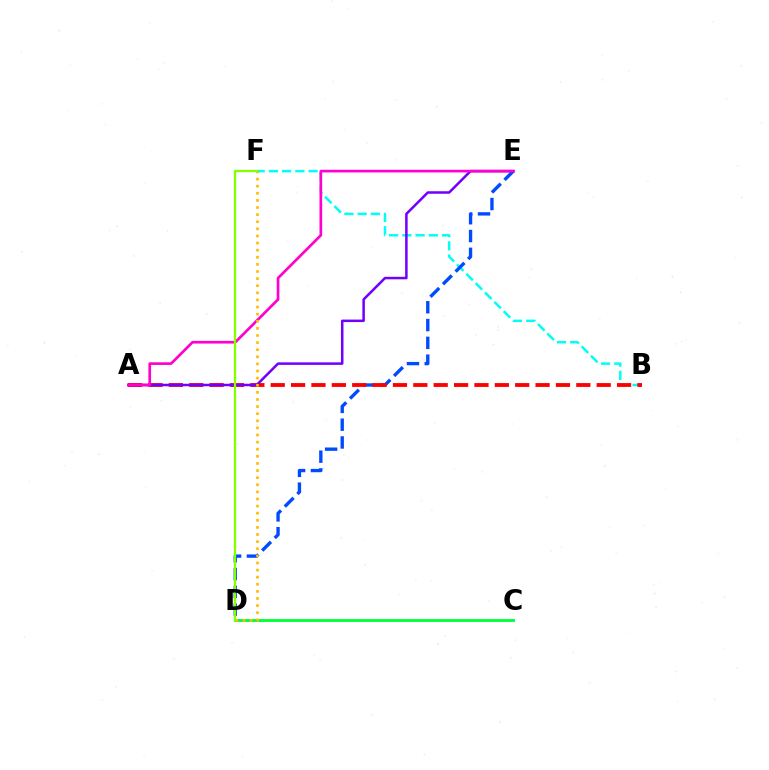{('B', 'F'): [{'color': '#00fff6', 'line_style': 'dashed', 'thickness': 1.8}], ('D', 'E'): [{'color': '#004bff', 'line_style': 'dashed', 'thickness': 2.42}], ('A', 'B'): [{'color': '#ff0000', 'line_style': 'dashed', 'thickness': 2.77}], ('C', 'D'): [{'color': '#00ff39', 'line_style': 'solid', 'thickness': 2.05}], ('A', 'E'): [{'color': '#7200ff', 'line_style': 'solid', 'thickness': 1.81}, {'color': '#ff00cf', 'line_style': 'solid', 'thickness': 1.93}], ('D', 'F'): [{'color': '#ffbd00', 'line_style': 'dotted', 'thickness': 1.93}, {'color': '#84ff00', 'line_style': 'solid', 'thickness': 1.64}]}